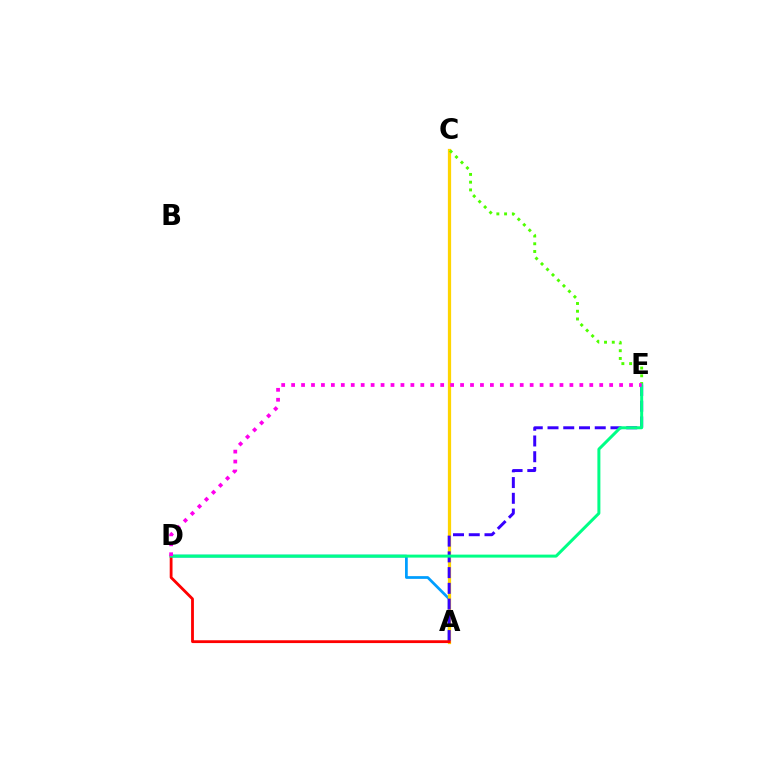{('A', 'D'): [{'color': '#009eff', 'line_style': 'solid', 'thickness': 1.97}, {'color': '#ff0000', 'line_style': 'solid', 'thickness': 2.02}], ('A', 'C'): [{'color': '#ffd500', 'line_style': 'solid', 'thickness': 2.33}], ('A', 'E'): [{'color': '#3700ff', 'line_style': 'dashed', 'thickness': 2.14}], ('C', 'E'): [{'color': '#4fff00', 'line_style': 'dotted', 'thickness': 2.1}], ('D', 'E'): [{'color': '#00ff86', 'line_style': 'solid', 'thickness': 2.15}, {'color': '#ff00ed', 'line_style': 'dotted', 'thickness': 2.7}]}